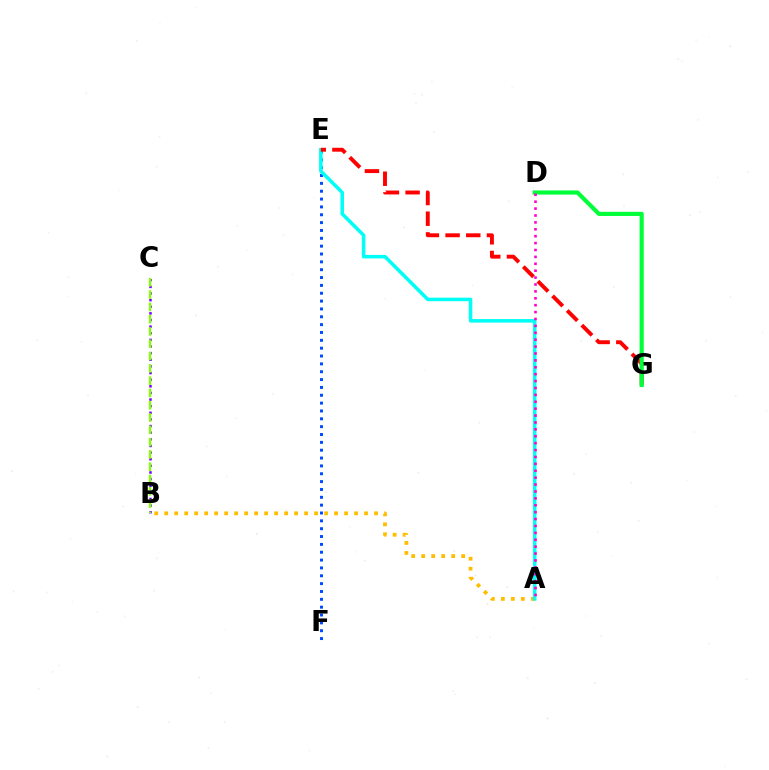{('E', 'F'): [{'color': '#004bff', 'line_style': 'dotted', 'thickness': 2.13}], ('A', 'B'): [{'color': '#ffbd00', 'line_style': 'dotted', 'thickness': 2.71}], ('A', 'E'): [{'color': '#00fff6', 'line_style': 'solid', 'thickness': 2.54}], ('E', 'G'): [{'color': '#ff0000', 'line_style': 'dashed', 'thickness': 2.81}], ('D', 'G'): [{'color': '#00ff39', 'line_style': 'solid', 'thickness': 2.99}], ('B', 'C'): [{'color': '#7200ff', 'line_style': 'dotted', 'thickness': 1.8}, {'color': '#84ff00', 'line_style': 'dashed', 'thickness': 1.67}], ('A', 'D'): [{'color': '#ff00cf', 'line_style': 'dotted', 'thickness': 1.87}]}